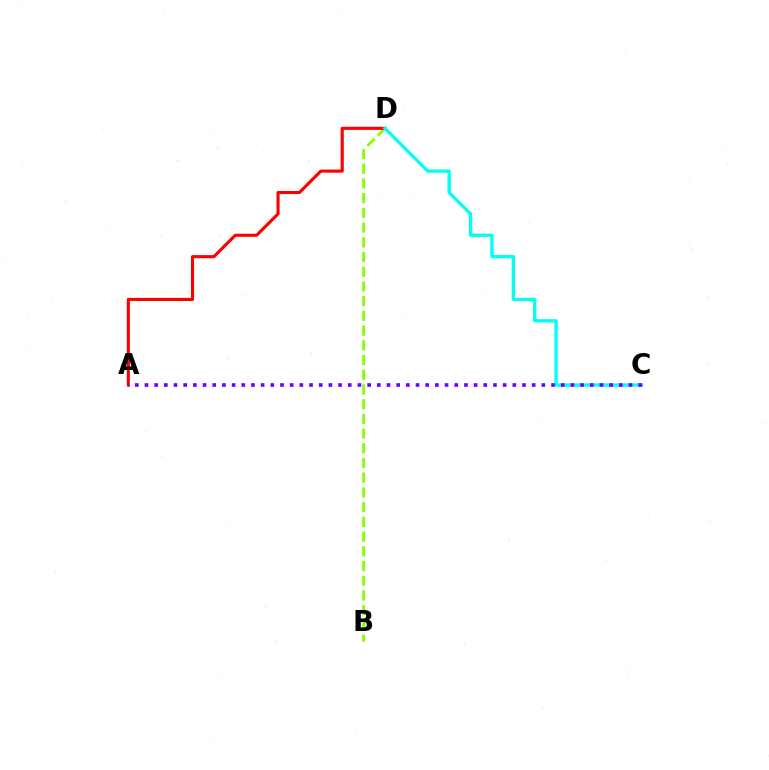{('B', 'D'): [{'color': '#84ff00', 'line_style': 'dashed', 'thickness': 2.0}], ('A', 'D'): [{'color': '#ff0000', 'line_style': 'solid', 'thickness': 2.24}], ('C', 'D'): [{'color': '#00fff6', 'line_style': 'solid', 'thickness': 2.39}], ('A', 'C'): [{'color': '#7200ff', 'line_style': 'dotted', 'thickness': 2.63}]}